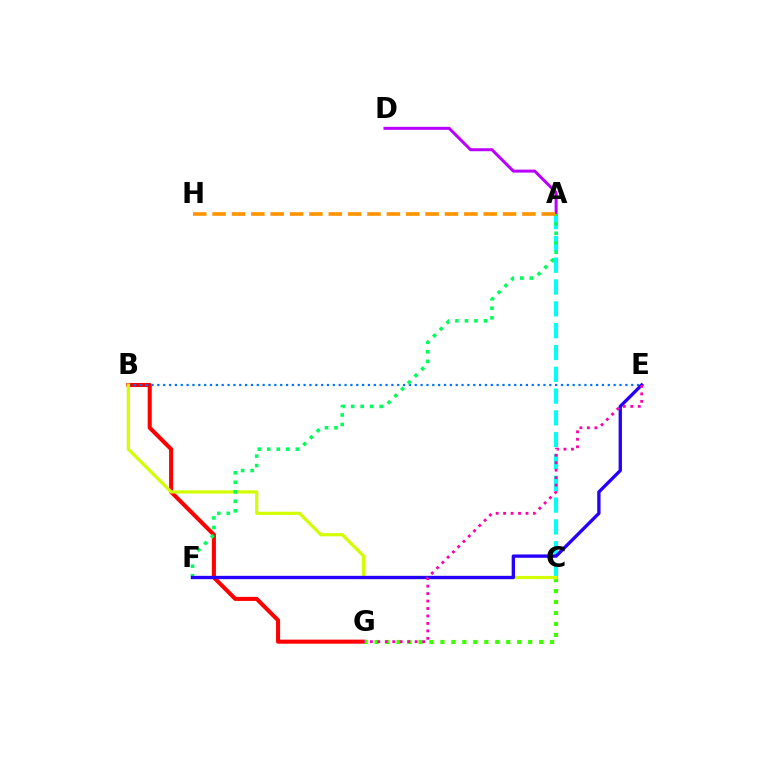{('B', 'G'): [{'color': '#ff0000', 'line_style': 'solid', 'thickness': 2.92}], ('A', 'C'): [{'color': '#00fff6', 'line_style': 'dashed', 'thickness': 2.96}], ('C', 'G'): [{'color': '#3dff00', 'line_style': 'dotted', 'thickness': 2.98}], ('B', 'E'): [{'color': '#0074ff', 'line_style': 'dotted', 'thickness': 1.59}], ('A', 'D'): [{'color': '#b900ff', 'line_style': 'solid', 'thickness': 2.16}], ('B', 'C'): [{'color': '#d1ff00', 'line_style': 'solid', 'thickness': 2.3}], ('A', 'F'): [{'color': '#00ff5c', 'line_style': 'dotted', 'thickness': 2.58}], ('E', 'F'): [{'color': '#2500ff', 'line_style': 'solid', 'thickness': 2.4}], ('A', 'H'): [{'color': '#ff9400', 'line_style': 'dashed', 'thickness': 2.63}], ('E', 'G'): [{'color': '#ff00ac', 'line_style': 'dotted', 'thickness': 2.03}]}